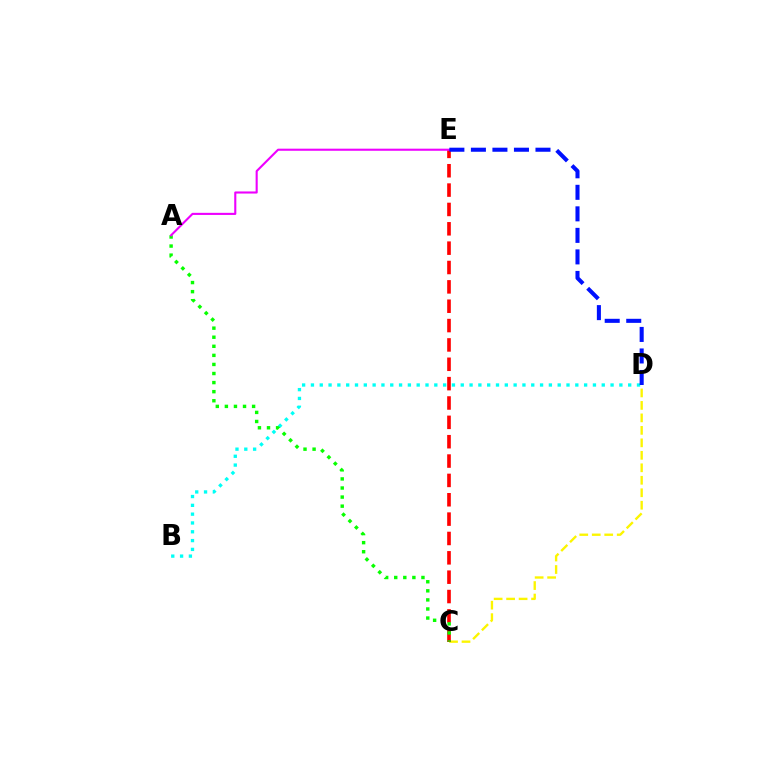{('B', 'D'): [{'color': '#00fff6', 'line_style': 'dotted', 'thickness': 2.39}], ('C', 'D'): [{'color': '#fcf500', 'line_style': 'dashed', 'thickness': 1.7}], ('C', 'E'): [{'color': '#ff0000', 'line_style': 'dashed', 'thickness': 2.63}], ('A', 'C'): [{'color': '#08ff00', 'line_style': 'dotted', 'thickness': 2.47}], ('A', 'E'): [{'color': '#ee00ff', 'line_style': 'solid', 'thickness': 1.51}], ('D', 'E'): [{'color': '#0010ff', 'line_style': 'dashed', 'thickness': 2.92}]}